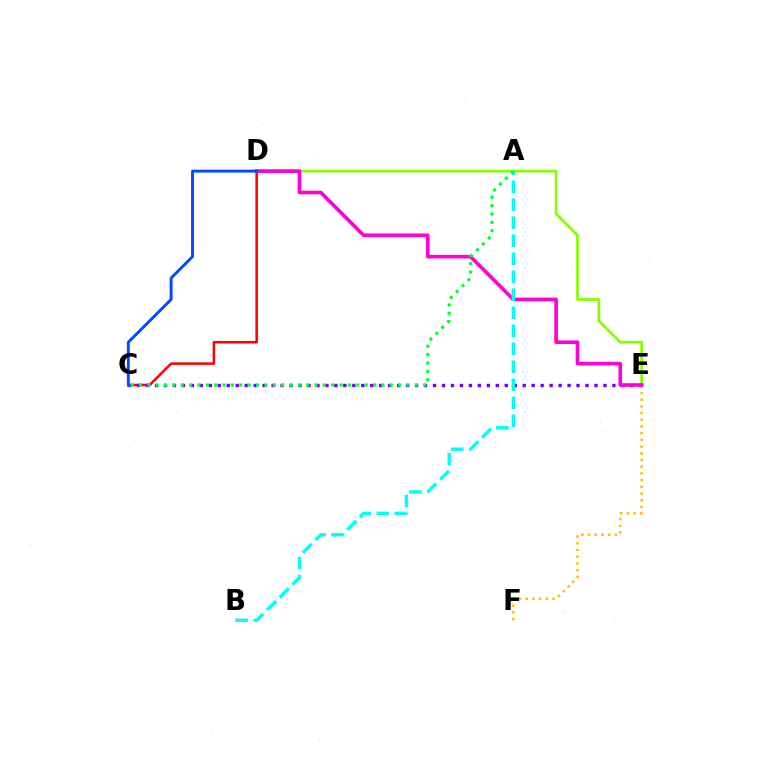{('D', 'E'): [{'color': '#84ff00', 'line_style': 'solid', 'thickness': 1.99}, {'color': '#ff00cf', 'line_style': 'solid', 'thickness': 2.61}], ('C', 'D'): [{'color': '#ff0000', 'line_style': 'solid', 'thickness': 1.81}, {'color': '#004bff', 'line_style': 'solid', 'thickness': 2.09}], ('C', 'E'): [{'color': '#7200ff', 'line_style': 'dotted', 'thickness': 2.44}], ('E', 'F'): [{'color': '#ffbd00', 'line_style': 'dotted', 'thickness': 1.82}], ('A', 'B'): [{'color': '#00fff6', 'line_style': 'dashed', 'thickness': 2.45}], ('A', 'C'): [{'color': '#00ff39', 'line_style': 'dotted', 'thickness': 2.27}]}